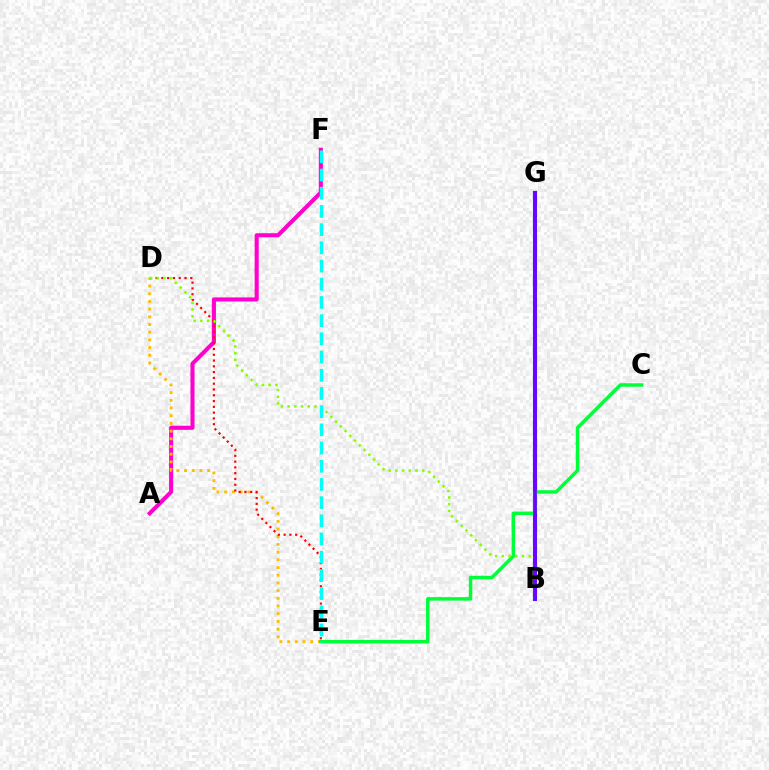{('A', 'F'): [{'color': '#ff00cf', 'line_style': 'solid', 'thickness': 2.94}], ('D', 'E'): [{'color': '#ffbd00', 'line_style': 'dotted', 'thickness': 2.09}, {'color': '#ff0000', 'line_style': 'dotted', 'thickness': 1.57}], ('B', 'G'): [{'color': '#004bff', 'line_style': 'solid', 'thickness': 2.98}, {'color': '#7200ff', 'line_style': 'solid', 'thickness': 2.57}], ('C', 'E'): [{'color': '#00ff39', 'line_style': 'solid', 'thickness': 2.5}], ('B', 'D'): [{'color': '#84ff00', 'line_style': 'dotted', 'thickness': 1.82}], ('E', 'F'): [{'color': '#00fff6', 'line_style': 'dashed', 'thickness': 2.47}]}